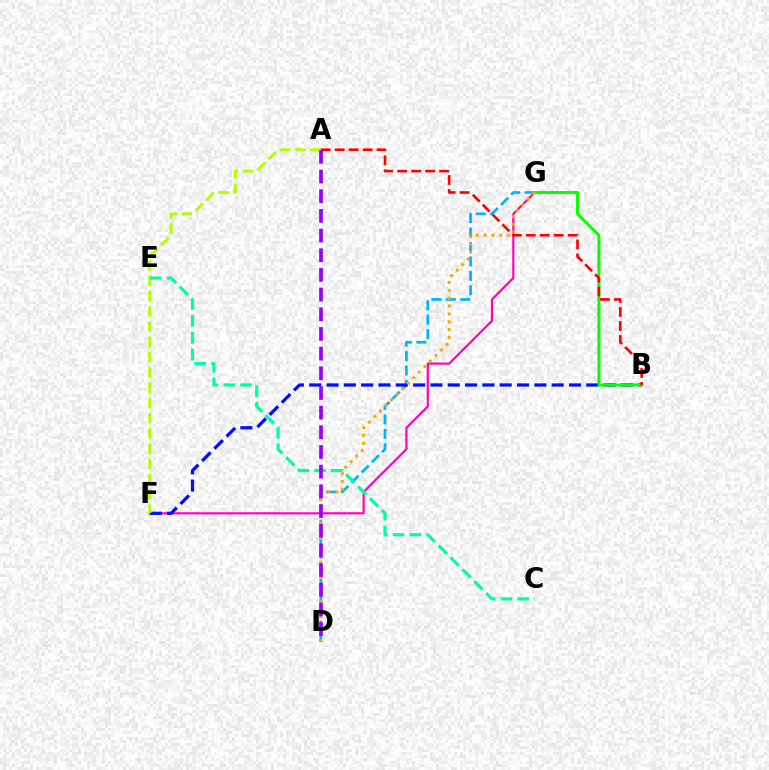{('F', 'G'): [{'color': '#ff00bd', 'line_style': 'solid', 'thickness': 1.56}], ('D', 'G'): [{'color': '#00b5ff', 'line_style': 'dashed', 'thickness': 1.96}, {'color': '#ffa500', 'line_style': 'dotted', 'thickness': 2.13}], ('B', 'F'): [{'color': '#0010ff', 'line_style': 'dashed', 'thickness': 2.35}], ('A', 'F'): [{'color': '#b3ff00', 'line_style': 'dashed', 'thickness': 2.07}], ('B', 'G'): [{'color': '#08ff00', 'line_style': 'solid', 'thickness': 2.14}], ('C', 'E'): [{'color': '#00ff9d', 'line_style': 'dashed', 'thickness': 2.28}], ('A', 'D'): [{'color': '#9b00ff', 'line_style': 'dashed', 'thickness': 2.67}], ('A', 'B'): [{'color': '#ff0000', 'line_style': 'dashed', 'thickness': 1.9}]}